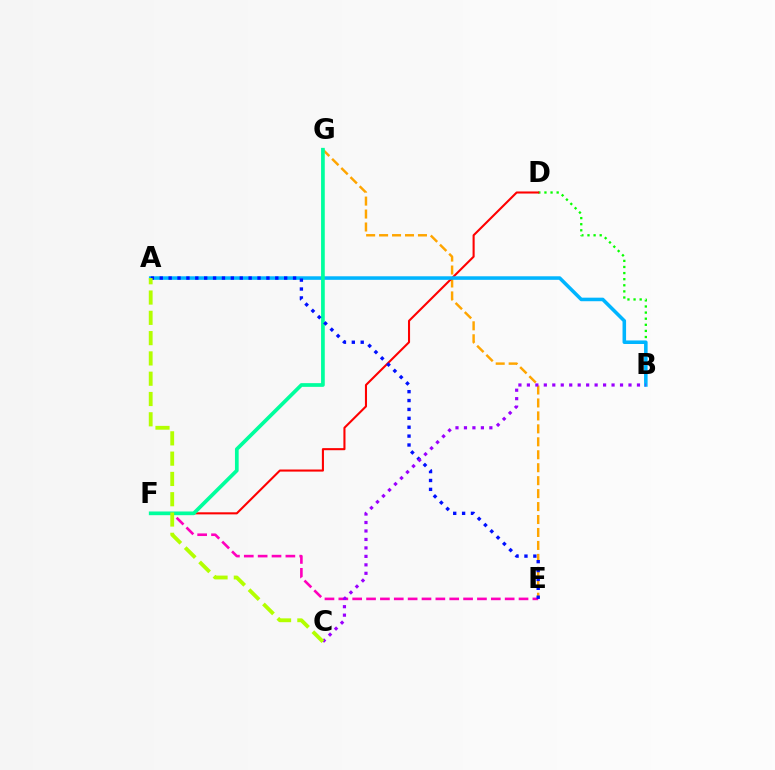{('E', 'G'): [{'color': '#ffa500', 'line_style': 'dashed', 'thickness': 1.76}], ('B', 'D'): [{'color': '#08ff00', 'line_style': 'dotted', 'thickness': 1.66}], ('E', 'F'): [{'color': '#ff00bd', 'line_style': 'dashed', 'thickness': 1.88}], ('D', 'F'): [{'color': '#ff0000', 'line_style': 'solid', 'thickness': 1.5}], ('A', 'B'): [{'color': '#00b5ff', 'line_style': 'solid', 'thickness': 2.56}], ('F', 'G'): [{'color': '#00ff9d', 'line_style': 'solid', 'thickness': 2.67}], ('A', 'E'): [{'color': '#0010ff', 'line_style': 'dotted', 'thickness': 2.42}], ('B', 'C'): [{'color': '#9b00ff', 'line_style': 'dotted', 'thickness': 2.3}], ('A', 'C'): [{'color': '#b3ff00', 'line_style': 'dashed', 'thickness': 2.76}]}